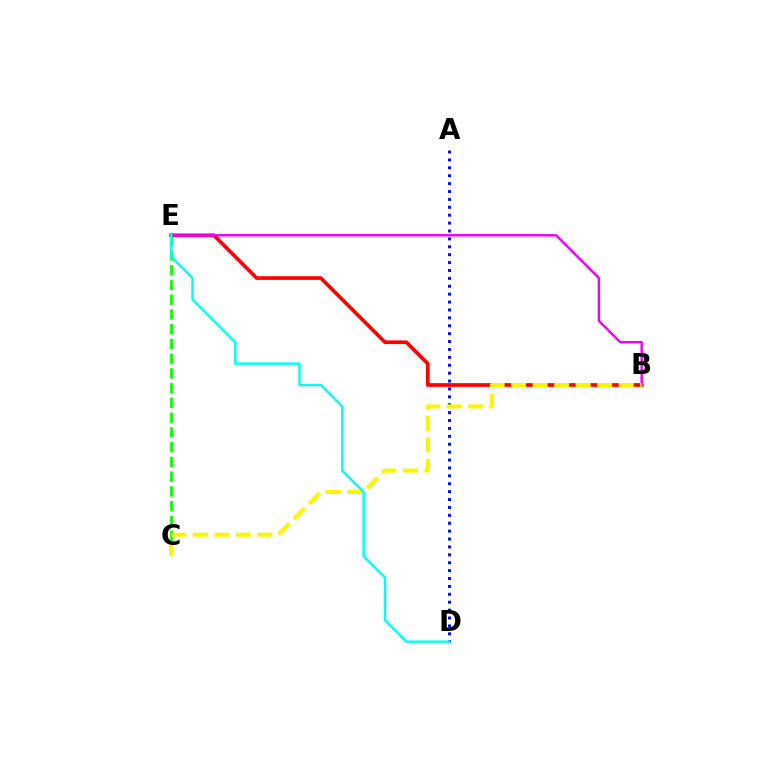{('C', 'E'): [{'color': '#08ff00', 'line_style': 'dashed', 'thickness': 2.0}], ('B', 'E'): [{'color': '#ff0000', 'line_style': 'solid', 'thickness': 2.65}, {'color': '#ee00ff', 'line_style': 'solid', 'thickness': 1.77}], ('A', 'D'): [{'color': '#0010ff', 'line_style': 'dotted', 'thickness': 2.15}], ('B', 'C'): [{'color': '#fcf500', 'line_style': 'dashed', 'thickness': 2.92}], ('D', 'E'): [{'color': '#00fff6', 'line_style': 'solid', 'thickness': 1.74}]}